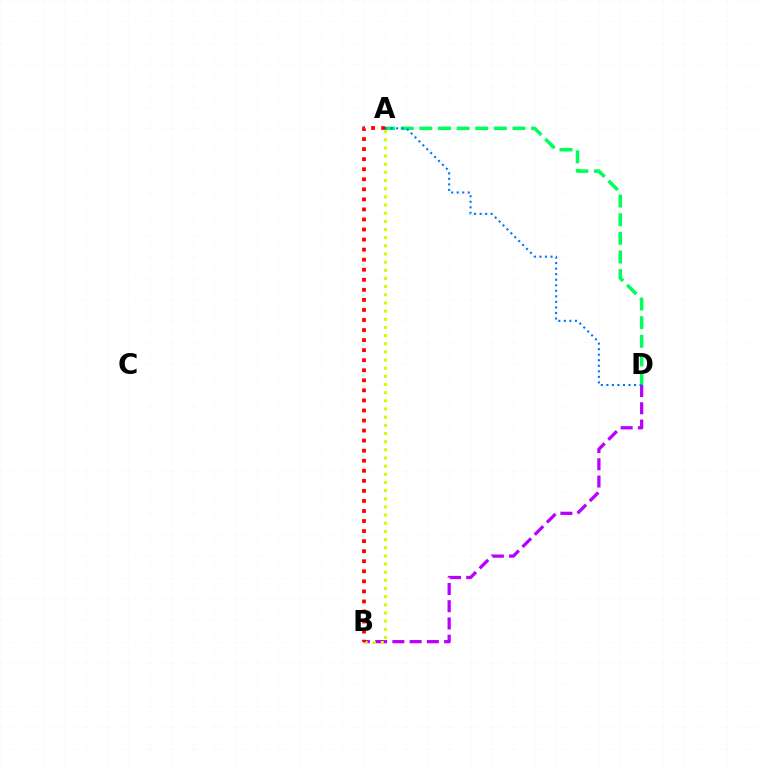{('B', 'D'): [{'color': '#b900ff', 'line_style': 'dashed', 'thickness': 2.34}], ('A', 'B'): [{'color': '#d1ff00', 'line_style': 'dotted', 'thickness': 2.22}, {'color': '#ff0000', 'line_style': 'dotted', 'thickness': 2.73}], ('A', 'D'): [{'color': '#00ff5c', 'line_style': 'dashed', 'thickness': 2.53}, {'color': '#0074ff', 'line_style': 'dotted', 'thickness': 1.5}]}